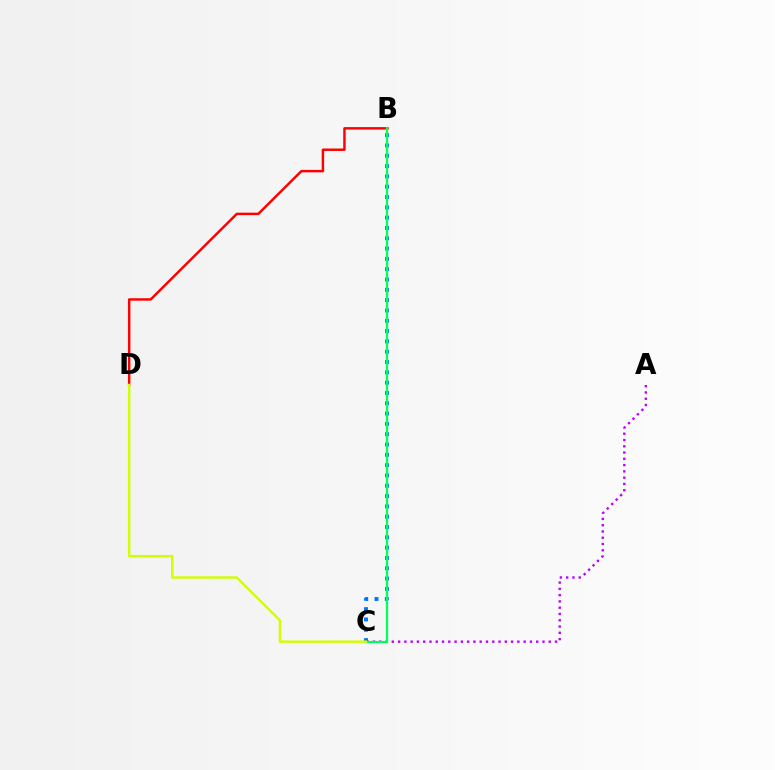{('B', 'D'): [{'color': '#ff0000', 'line_style': 'solid', 'thickness': 1.77}], ('B', 'C'): [{'color': '#0074ff', 'line_style': 'dotted', 'thickness': 2.8}, {'color': '#00ff5c', 'line_style': 'solid', 'thickness': 1.64}], ('A', 'C'): [{'color': '#b900ff', 'line_style': 'dotted', 'thickness': 1.71}], ('C', 'D'): [{'color': '#d1ff00', 'line_style': 'solid', 'thickness': 1.72}]}